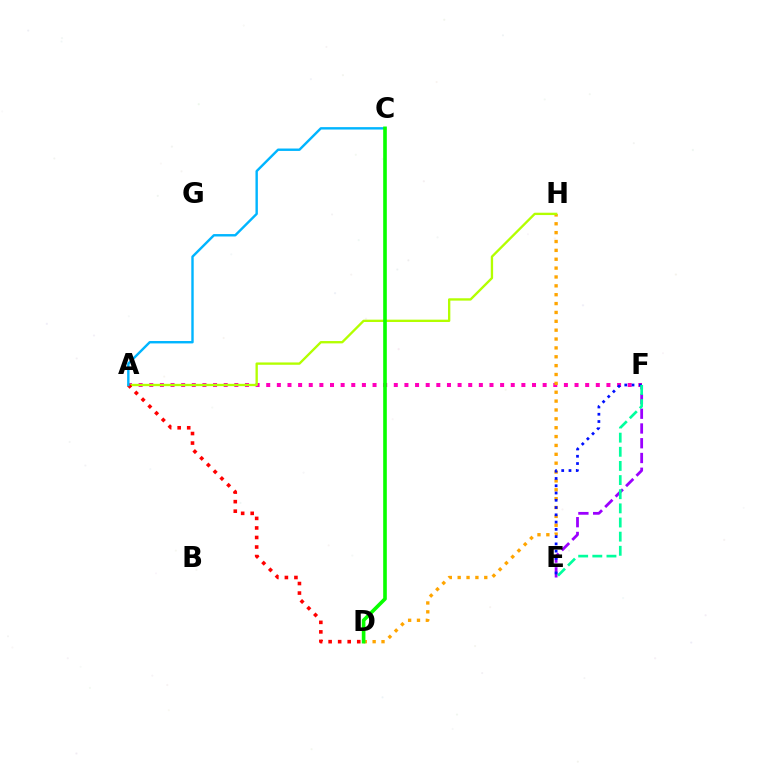{('A', 'F'): [{'color': '#ff00bd', 'line_style': 'dotted', 'thickness': 2.89}], ('D', 'H'): [{'color': '#ffa500', 'line_style': 'dotted', 'thickness': 2.41}], ('E', 'F'): [{'color': '#9b00ff', 'line_style': 'dashed', 'thickness': 2.0}, {'color': '#0010ff', 'line_style': 'dotted', 'thickness': 1.97}, {'color': '#00ff9d', 'line_style': 'dashed', 'thickness': 1.92}], ('A', 'H'): [{'color': '#b3ff00', 'line_style': 'solid', 'thickness': 1.68}], ('A', 'D'): [{'color': '#ff0000', 'line_style': 'dotted', 'thickness': 2.59}], ('A', 'C'): [{'color': '#00b5ff', 'line_style': 'solid', 'thickness': 1.74}], ('C', 'D'): [{'color': '#08ff00', 'line_style': 'solid', 'thickness': 2.61}]}